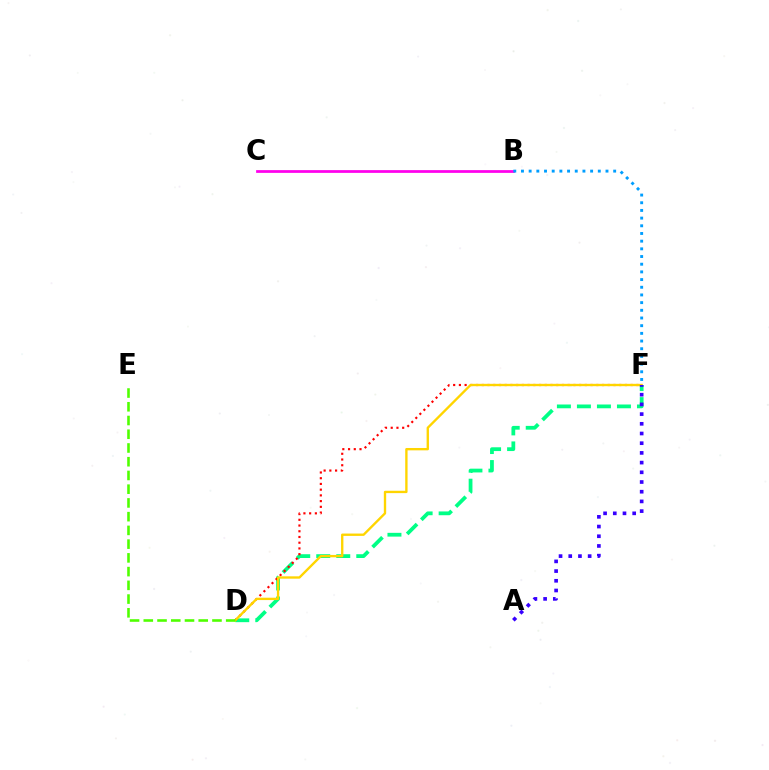{('D', 'F'): [{'color': '#00ff86', 'line_style': 'dashed', 'thickness': 2.72}, {'color': '#ff0000', 'line_style': 'dotted', 'thickness': 1.56}, {'color': '#ffd500', 'line_style': 'solid', 'thickness': 1.7}], ('B', 'C'): [{'color': '#ff00ed', 'line_style': 'solid', 'thickness': 1.98}], ('A', 'F'): [{'color': '#3700ff', 'line_style': 'dotted', 'thickness': 2.64}], ('B', 'F'): [{'color': '#009eff', 'line_style': 'dotted', 'thickness': 2.09}], ('D', 'E'): [{'color': '#4fff00', 'line_style': 'dashed', 'thickness': 1.87}]}